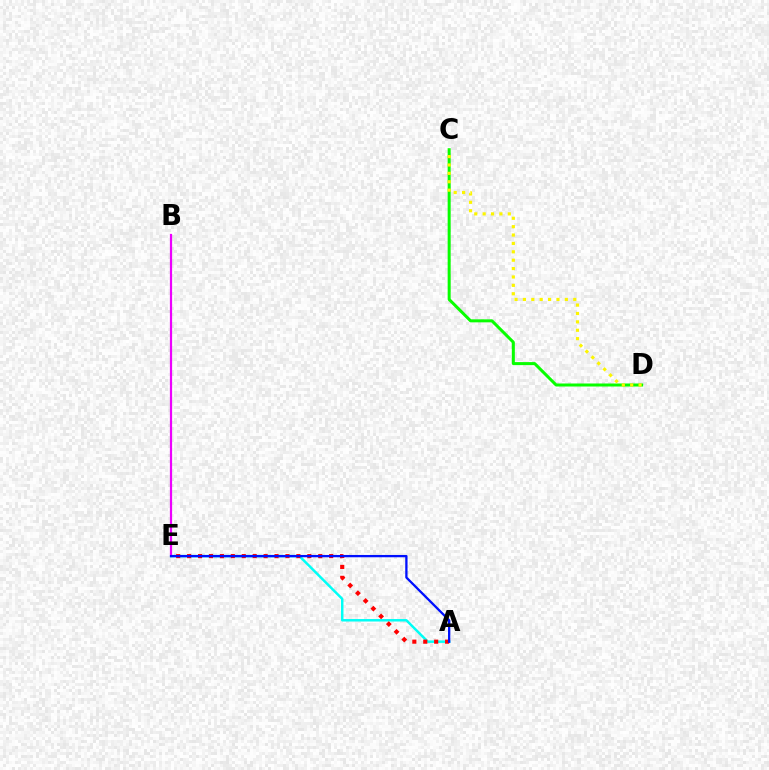{('A', 'E'): [{'color': '#00fff6', 'line_style': 'solid', 'thickness': 1.78}, {'color': '#ff0000', 'line_style': 'dotted', 'thickness': 2.97}, {'color': '#0010ff', 'line_style': 'solid', 'thickness': 1.65}], ('C', 'D'): [{'color': '#08ff00', 'line_style': 'solid', 'thickness': 2.17}, {'color': '#fcf500', 'line_style': 'dotted', 'thickness': 2.28}], ('B', 'E'): [{'color': '#ee00ff', 'line_style': 'solid', 'thickness': 1.6}]}